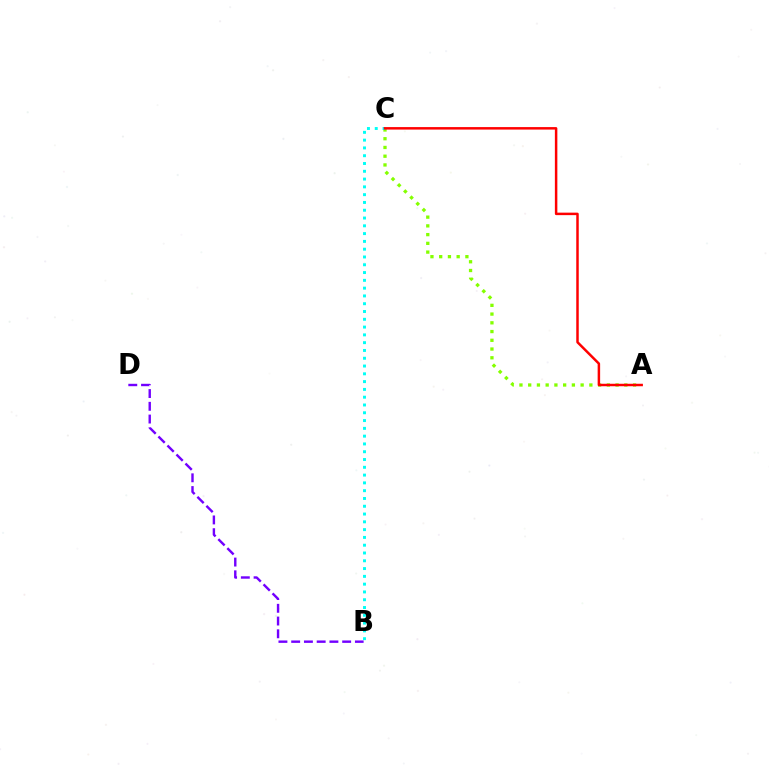{('A', 'C'): [{'color': '#84ff00', 'line_style': 'dotted', 'thickness': 2.37}, {'color': '#ff0000', 'line_style': 'solid', 'thickness': 1.79}], ('B', 'C'): [{'color': '#00fff6', 'line_style': 'dotted', 'thickness': 2.12}], ('B', 'D'): [{'color': '#7200ff', 'line_style': 'dashed', 'thickness': 1.73}]}